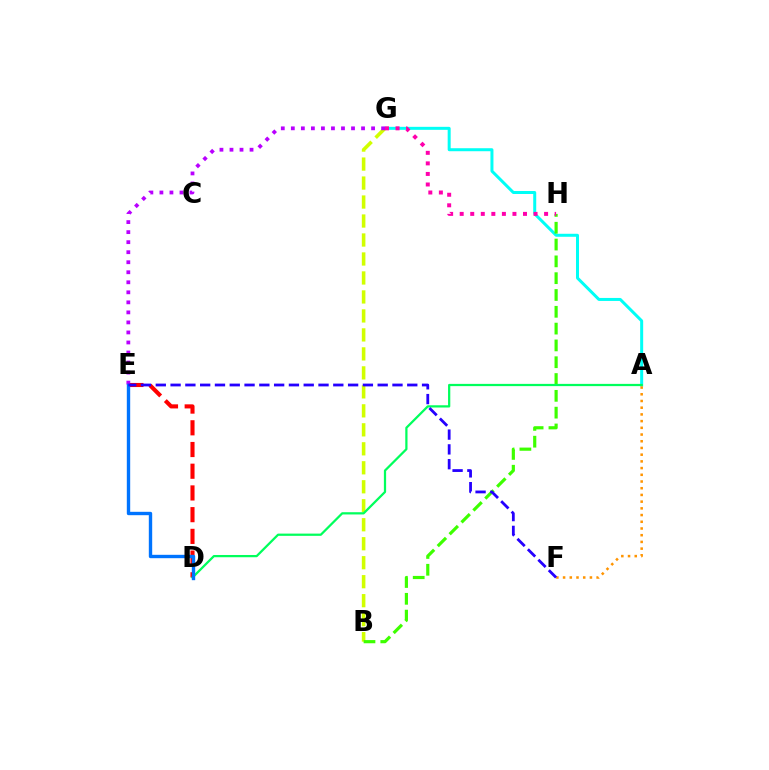{('A', 'G'): [{'color': '#00fff6', 'line_style': 'solid', 'thickness': 2.16}], ('B', 'G'): [{'color': '#d1ff00', 'line_style': 'dashed', 'thickness': 2.58}], ('B', 'H'): [{'color': '#3dff00', 'line_style': 'dashed', 'thickness': 2.28}], ('D', 'E'): [{'color': '#ff0000', 'line_style': 'dashed', 'thickness': 2.95}, {'color': '#0074ff', 'line_style': 'solid', 'thickness': 2.43}], ('A', 'D'): [{'color': '#00ff5c', 'line_style': 'solid', 'thickness': 1.62}], ('E', 'G'): [{'color': '#b900ff', 'line_style': 'dotted', 'thickness': 2.73}], ('G', 'H'): [{'color': '#ff00ac', 'line_style': 'dotted', 'thickness': 2.87}], ('A', 'F'): [{'color': '#ff9400', 'line_style': 'dotted', 'thickness': 1.82}], ('E', 'F'): [{'color': '#2500ff', 'line_style': 'dashed', 'thickness': 2.01}]}